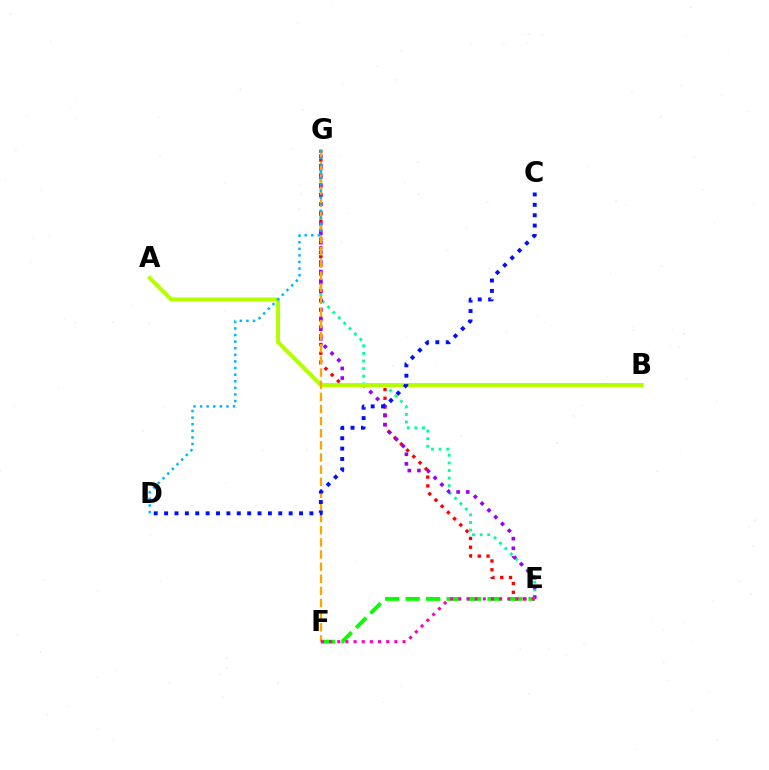{('E', 'G'): [{'color': '#00ff9d', 'line_style': 'dotted', 'thickness': 2.07}, {'color': '#ff0000', 'line_style': 'dotted', 'thickness': 2.39}, {'color': '#9b00ff', 'line_style': 'dotted', 'thickness': 2.61}], ('E', 'F'): [{'color': '#08ff00', 'line_style': 'dashed', 'thickness': 2.78}, {'color': '#ff00bd', 'line_style': 'dotted', 'thickness': 2.22}], ('A', 'B'): [{'color': '#b3ff00', 'line_style': 'solid', 'thickness': 2.88}], ('F', 'G'): [{'color': '#ffa500', 'line_style': 'dashed', 'thickness': 1.65}], ('D', 'G'): [{'color': '#00b5ff', 'line_style': 'dotted', 'thickness': 1.79}], ('C', 'D'): [{'color': '#0010ff', 'line_style': 'dotted', 'thickness': 2.82}]}